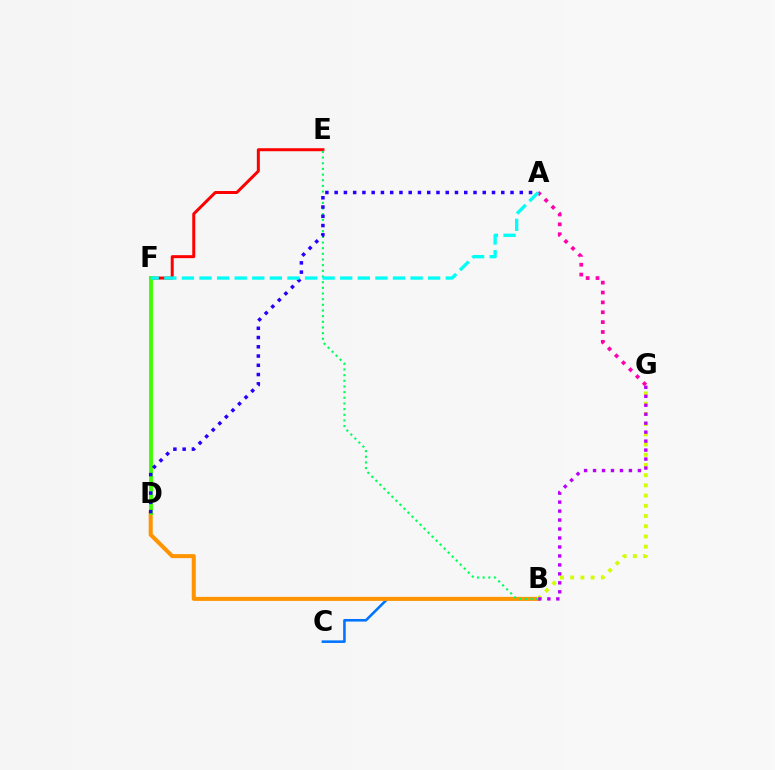{('E', 'F'): [{'color': '#ff0000', 'line_style': 'solid', 'thickness': 2.15}], ('B', 'C'): [{'color': '#0074ff', 'line_style': 'solid', 'thickness': 1.85}], ('B', 'D'): [{'color': '#ff9400', 'line_style': 'solid', 'thickness': 2.91}], ('B', 'E'): [{'color': '#00ff5c', 'line_style': 'dotted', 'thickness': 1.54}], ('B', 'G'): [{'color': '#d1ff00', 'line_style': 'dotted', 'thickness': 2.78}, {'color': '#b900ff', 'line_style': 'dotted', 'thickness': 2.44}], ('D', 'F'): [{'color': '#3dff00', 'line_style': 'solid', 'thickness': 2.76}], ('A', 'D'): [{'color': '#2500ff', 'line_style': 'dotted', 'thickness': 2.52}], ('A', 'G'): [{'color': '#ff00ac', 'line_style': 'dotted', 'thickness': 2.68}], ('A', 'F'): [{'color': '#00fff6', 'line_style': 'dashed', 'thickness': 2.39}]}